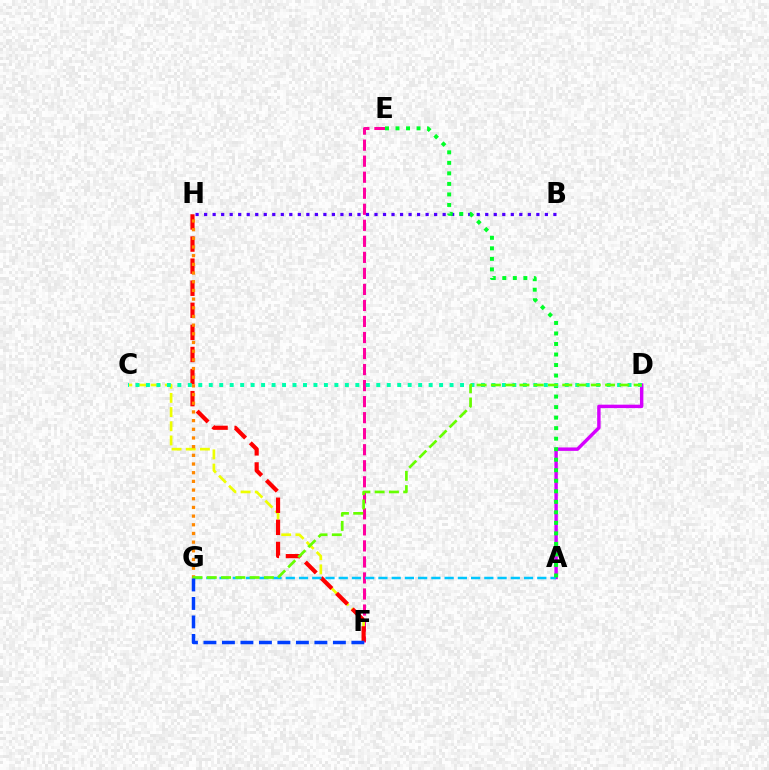{('A', 'D'): [{'color': '#d600ff', 'line_style': 'solid', 'thickness': 2.46}], ('B', 'H'): [{'color': '#4f00ff', 'line_style': 'dotted', 'thickness': 2.31}], ('E', 'F'): [{'color': '#ff00a0', 'line_style': 'dashed', 'thickness': 2.18}], ('C', 'F'): [{'color': '#eeff00', 'line_style': 'dashed', 'thickness': 1.93}], ('F', 'H'): [{'color': '#ff0000', 'line_style': 'dashed', 'thickness': 3.0}], ('G', 'H'): [{'color': '#ff8800', 'line_style': 'dotted', 'thickness': 2.36}], ('A', 'G'): [{'color': '#00c7ff', 'line_style': 'dashed', 'thickness': 1.8}], ('A', 'E'): [{'color': '#00ff27', 'line_style': 'dotted', 'thickness': 2.86}], ('C', 'D'): [{'color': '#00ffaf', 'line_style': 'dotted', 'thickness': 2.84}], ('D', 'G'): [{'color': '#66ff00', 'line_style': 'dashed', 'thickness': 1.94}], ('F', 'G'): [{'color': '#003fff', 'line_style': 'dashed', 'thickness': 2.51}]}